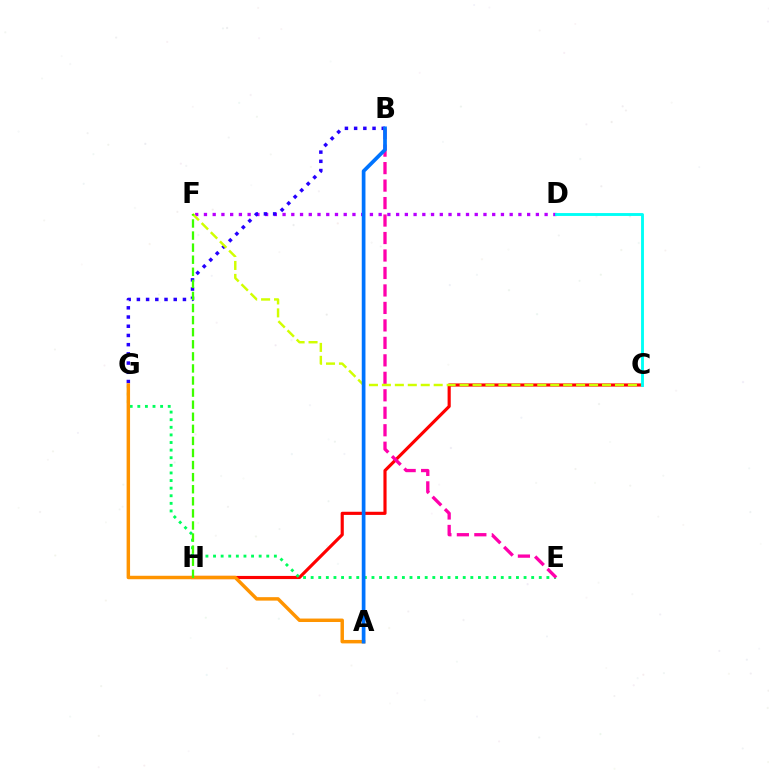{('C', 'H'): [{'color': '#ff0000', 'line_style': 'solid', 'thickness': 2.27}], ('D', 'F'): [{'color': '#b900ff', 'line_style': 'dotted', 'thickness': 2.37}], ('E', 'G'): [{'color': '#00ff5c', 'line_style': 'dotted', 'thickness': 2.07}], ('B', 'G'): [{'color': '#2500ff', 'line_style': 'dotted', 'thickness': 2.5}], ('B', 'E'): [{'color': '#ff00ac', 'line_style': 'dashed', 'thickness': 2.37}], ('A', 'G'): [{'color': '#ff9400', 'line_style': 'solid', 'thickness': 2.49}], ('C', 'F'): [{'color': '#d1ff00', 'line_style': 'dashed', 'thickness': 1.76}], ('F', 'H'): [{'color': '#3dff00', 'line_style': 'dashed', 'thickness': 1.64}], ('C', 'D'): [{'color': '#00fff6', 'line_style': 'solid', 'thickness': 2.08}], ('A', 'B'): [{'color': '#0074ff', 'line_style': 'solid', 'thickness': 2.67}]}